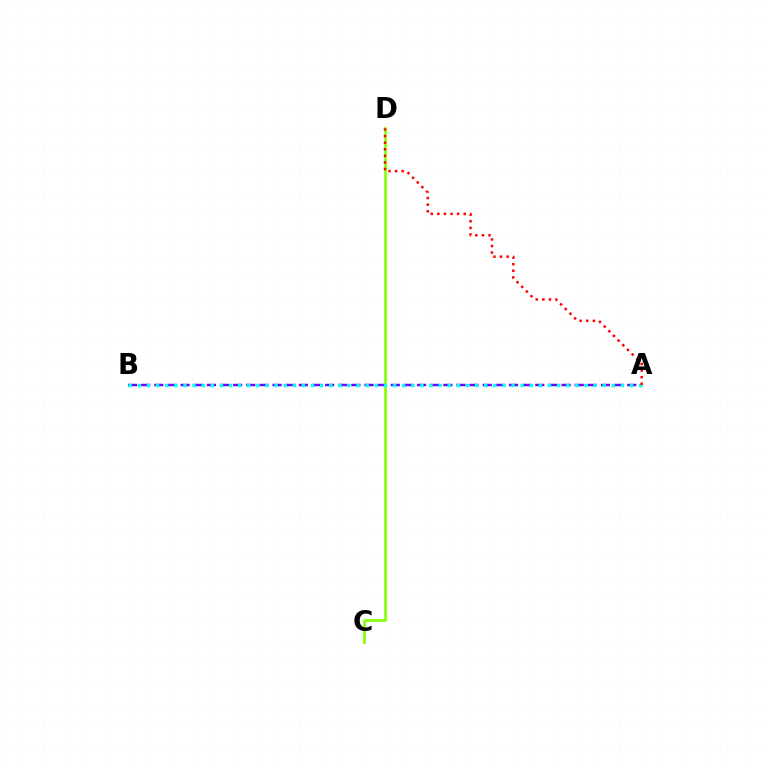{('A', 'B'): [{'color': '#7200ff', 'line_style': 'dashed', 'thickness': 1.78}, {'color': '#00fff6', 'line_style': 'dotted', 'thickness': 2.48}], ('C', 'D'): [{'color': '#84ff00', 'line_style': 'solid', 'thickness': 1.91}], ('A', 'D'): [{'color': '#ff0000', 'line_style': 'dotted', 'thickness': 1.79}]}